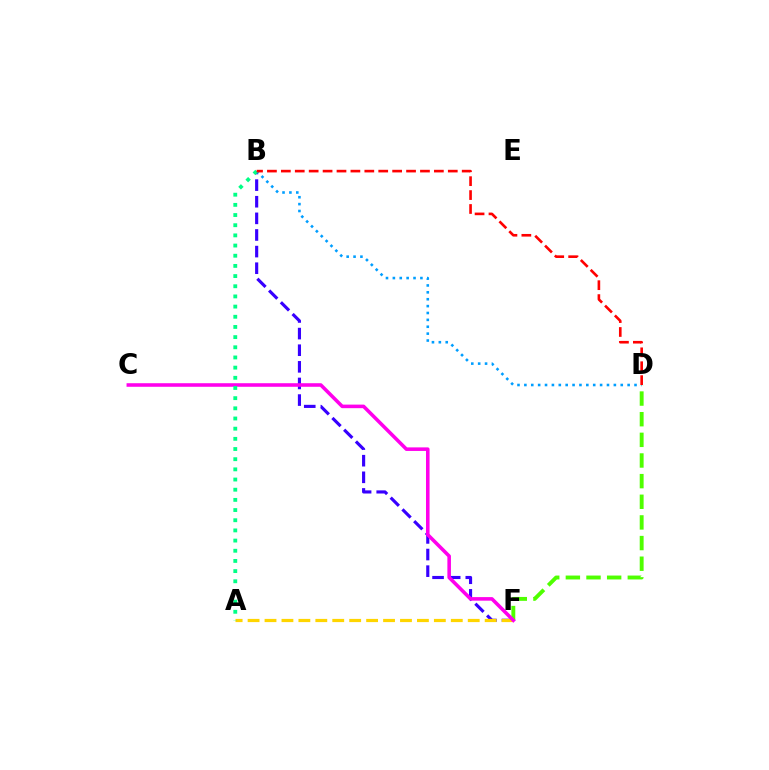{('B', 'F'): [{'color': '#3700ff', 'line_style': 'dashed', 'thickness': 2.26}], ('A', 'F'): [{'color': '#ffd500', 'line_style': 'dashed', 'thickness': 2.3}], ('D', 'F'): [{'color': '#4fff00', 'line_style': 'dashed', 'thickness': 2.8}], ('C', 'F'): [{'color': '#ff00ed', 'line_style': 'solid', 'thickness': 2.57}], ('B', 'D'): [{'color': '#009eff', 'line_style': 'dotted', 'thickness': 1.87}, {'color': '#ff0000', 'line_style': 'dashed', 'thickness': 1.89}], ('A', 'B'): [{'color': '#00ff86', 'line_style': 'dotted', 'thickness': 2.76}]}